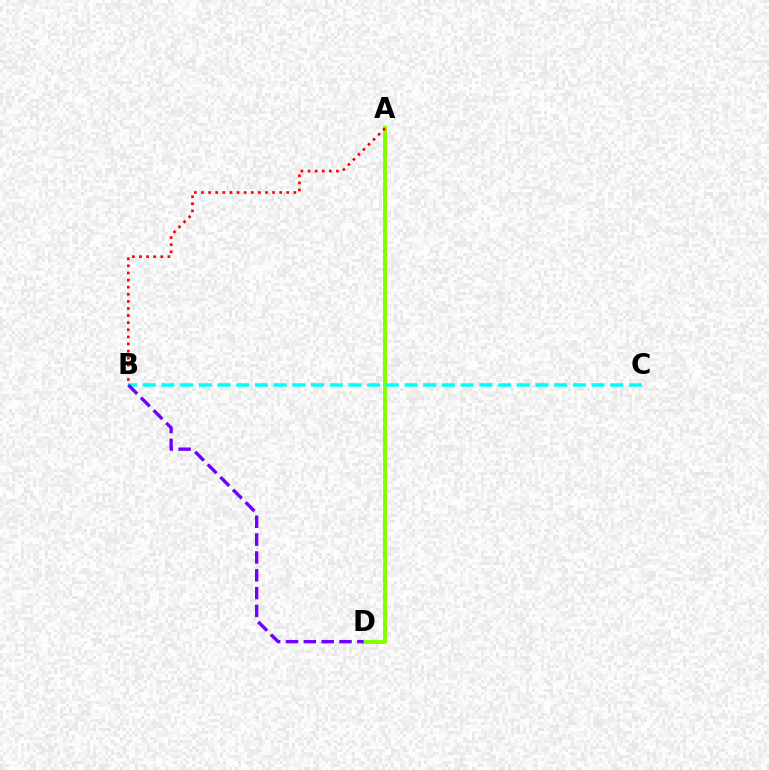{('A', 'D'): [{'color': '#84ff00', 'line_style': 'solid', 'thickness': 2.87}], ('B', 'C'): [{'color': '#00fff6', 'line_style': 'dashed', 'thickness': 2.54}], ('B', 'D'): [{'color': '#7200ff', 'line_style': 'dashed', 'thickness': 2.42}], ('A', 'B'): [{'color': '#ff0000', 'line_style': 'dotted', 'thickness': 1.93}]}